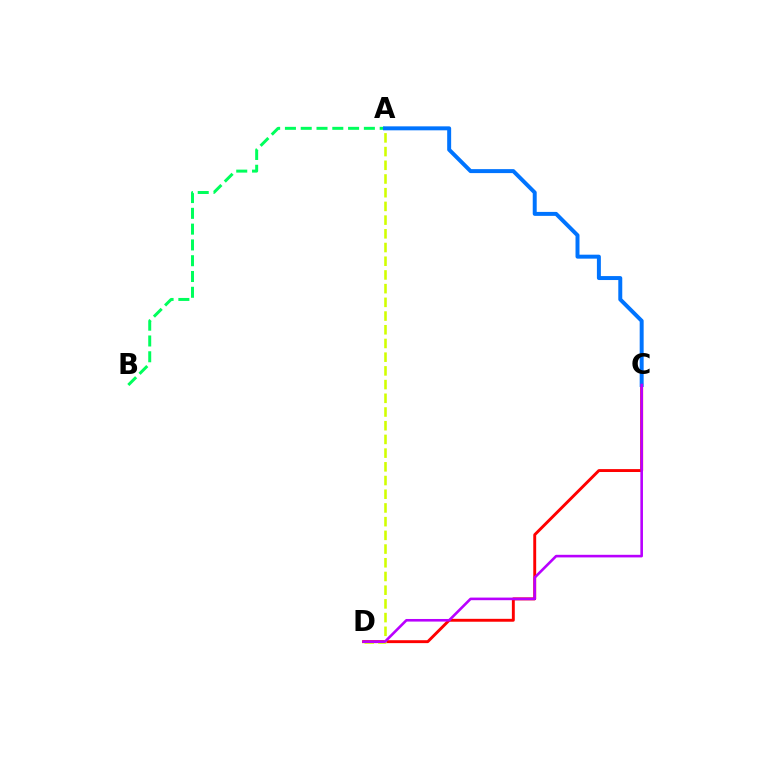{('C', 'D'): [{'color': '#ff0000', 'line_style': 'solid', 'thickness': 2.09}, {'color': '#b900ff', 'line_style': 'solid', 'thickness': 1.88}], ('A', 'D'): [{'color': '#d1ff00', 'line_style': 'dashed', 'thickness': 1.86}], ('A', 'B'): [{'color': '#00ff5c', 'line_style': 'dashed', 'thickness': 2.14}], ('A', 'C'): [{'color': '#0074ff', 'line_style': 'solid', 'thickness': 2.86}]}